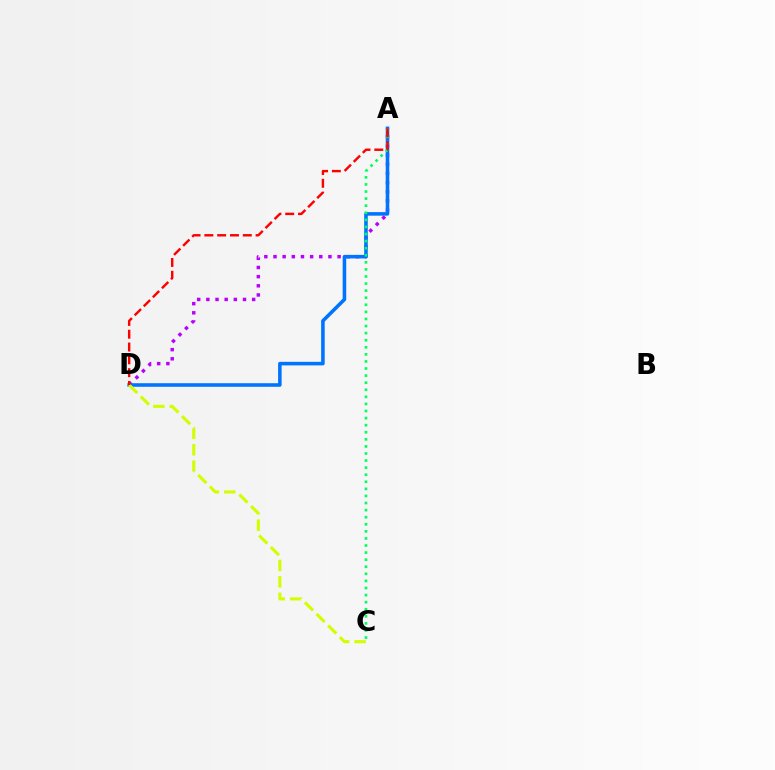{('A', 'D'): [{'color': '#b900ff', 'line_style': 'dotted', 'thickness': 2.49}, {'color': '#0074ff', 'line_style': 'solid', 'thickness': 2.56}, {'color': '#ff0000', 'line_style': 'dashed', 'thickness': 1.74}], ('C', 'D'): [{'color': '#d1ff00', 'line_style': 'dashed', 'thickness': 2.23}], ('A', 'C'): [{'color': '#00ff5c', 'line_style': 'dotted', 'thickness': 1.92}]}